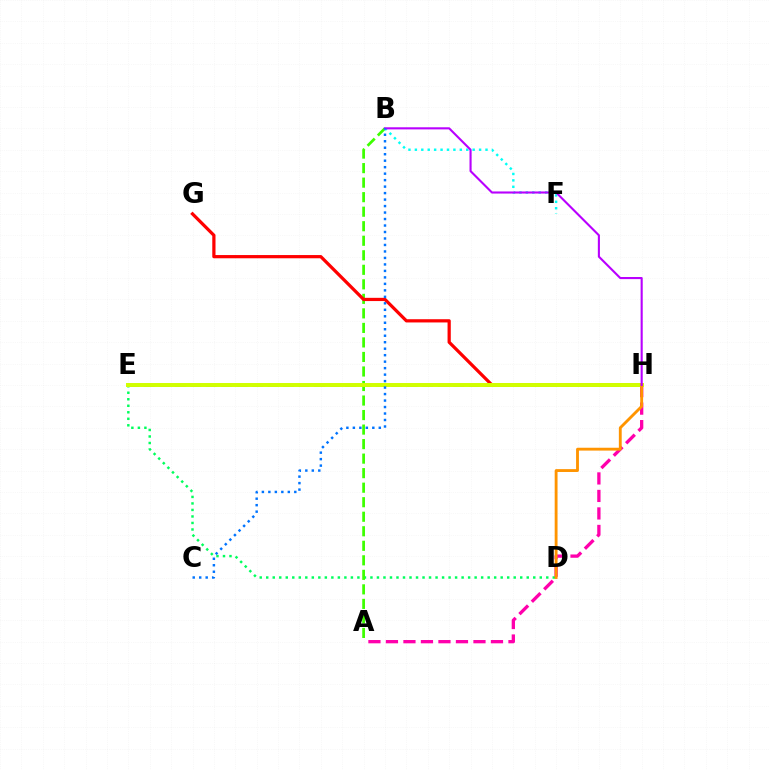{('D', 'E'): [{'color': '#00ff5c', 'line_style': 'dotted', 'thickness': 1.77}], ('A', 'H'): [{'color': '#ff00ac', 'line_style': 'dashed', 'thickness': 2.38}], ('A', 'B'): [{'color': '#3dff00', 'line_style': 'dashed', 'thickness': 1.97}], ('E', 'H'): [{'color': '#2500ff', 'line_style': 'dashed', 'thickness': 2.1}, {'color': '#d1ff00', 'line_style': 'solid', 'thickness': 2.86}], ('G', 'H'): [{'color': '#ff0000', 'line_style': 'solid', 'thickness': 2.33}], ('B', 'F'): [{'color': '#00fff6', 'line_style': 'dotted', 'thickness': 1.74}], ('D', 'H'): [{'color': '#ff9400', 'line_style': 'solid', 'thickness': 2.05}], ('B', 'H'): [{'color': '#b900ff', 'line_style': 'solid', 'thickness': 1.52}], ('B', 'C'): [{'color': '#0074ff', 'line_style': 'dotted', 'thickness': 1.76}]}